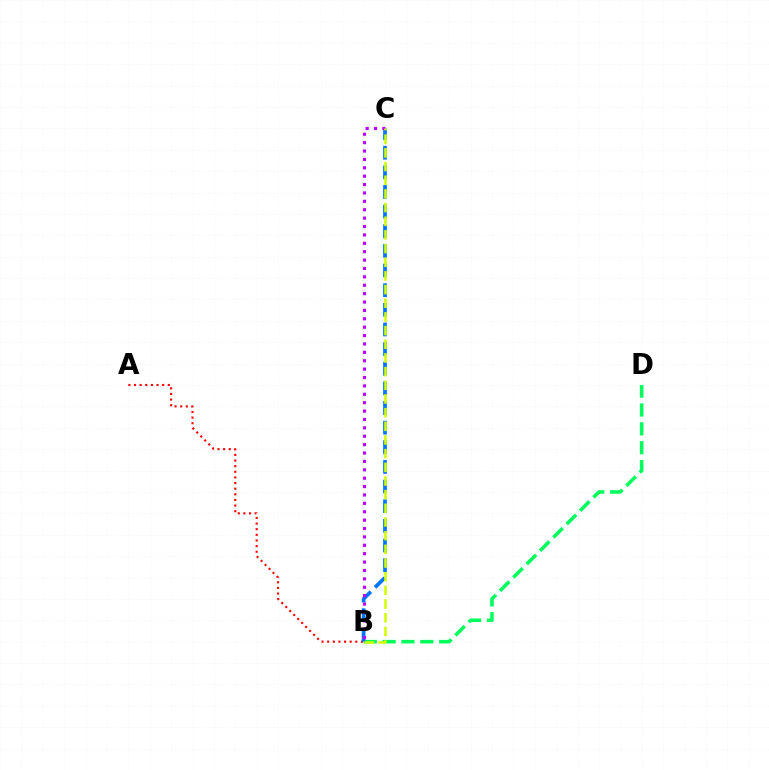{('A', 'B'): [{'color': '#ff0000', 'line_style': 'dotted', 'thickness': 1.53}], ('B', 'D'): [{'color': '#00ff5c', 'line_style': 'dashed', 'thickness': 2.57}], ('B', 'C'): [{'color': '#0074ff', 'line_style': 'dashed', 'thickness': 2.67}, {'color': '#b900ff', 'line_style': 'dotted', 'thickness': 2.28}, {'color': '#d1ff00', 'line_style': 'dashed', 'thickness': 1.86}]}